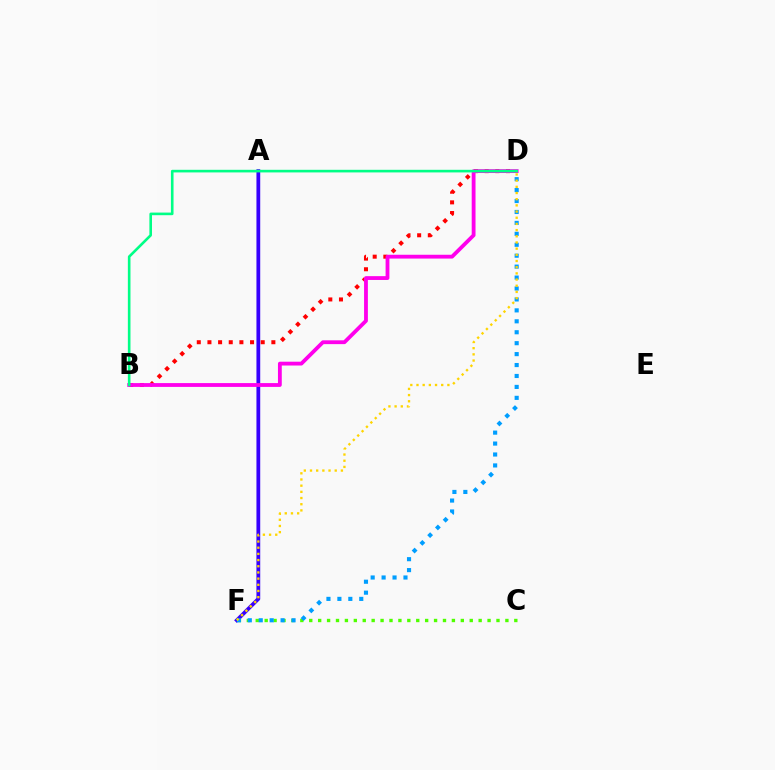{('A', 'F'): [{'color': '#3700ff', 'line_style': 'solid', 'thickness': 2.71}], ('B', 'D'): [{'color': '#ff0000', 'line_style': 'dotted', 'thickness': 2.89}, {'color': '#ff00ed', 'line_style': 'solid', 'thickness': 2.75}, {'color': '#00ff86', 'line_style': 'solid', 'thickness': 1.89}], ('C', 'F'): [{'color': '#4fff00', 'line_style': 'dotted', 'thickness': 2.42}], ('D', 'F'): [{'color': '#009eff', 'line_style': 'dotted', 'thickness': 2.97}, {'color': '#ffd500', 'line_style': 'dotted', 'thickness': 1.68}]}